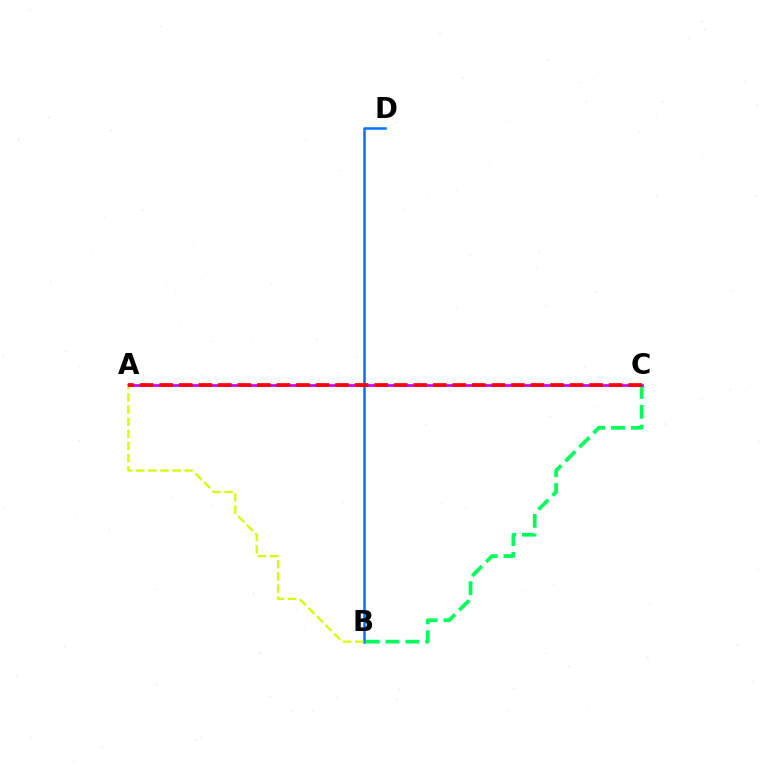{('B', 'D'): [{'color': '#0074ff', 'line_style': 'solid', 'thickness': 1.8}], ('B', 'C'): [{'color': '#00ff5c', 'line_style': 'dashed', 'thickness': 2.69}], ('A', 'C'): [{'color': '#b900ff', 'line_style': 'solid', 'thickness': 1.89}, {'color': '#ff0000', 'line_style': 'dashed', 'thickness': 2.65}], ('A', 'B'): [{'color': '#d1ff00', 'line_style': 'dashed', 'thickness': 1.65}]}